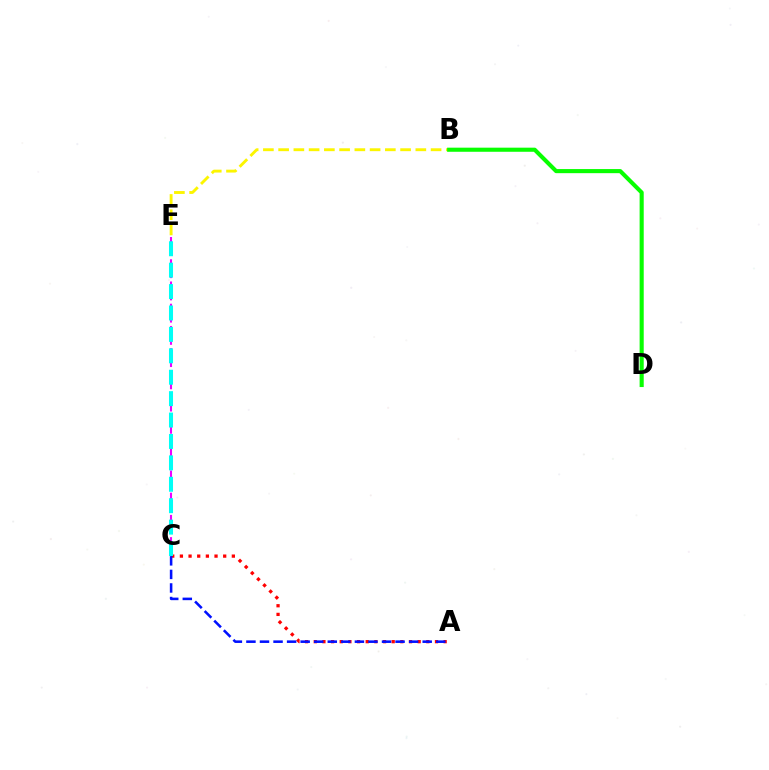{('A', 'C'): [{'color': '#ff0000', 'line_style': 'dotted', 'thickness': 2.35}, {'color': '#0010ff', 'line_style': 'dashed', 'thickness': 1.84}], ('B', 'E'): [{'color': '#fcf500', 'line_style': 'dashed', 'thickness': 2.07}], ('C', 'E'): [{'color': '#ee00ff', 'line_style': 'dashed', 'thickness': 1.51}, {'color': '#00fff6', 'line_style': 'dashed', 'thickness': 2.91}], ('B', 'D'): [{'color': '#08ff00', 'line_style': 'solid', 'thickness': 2.95}]}